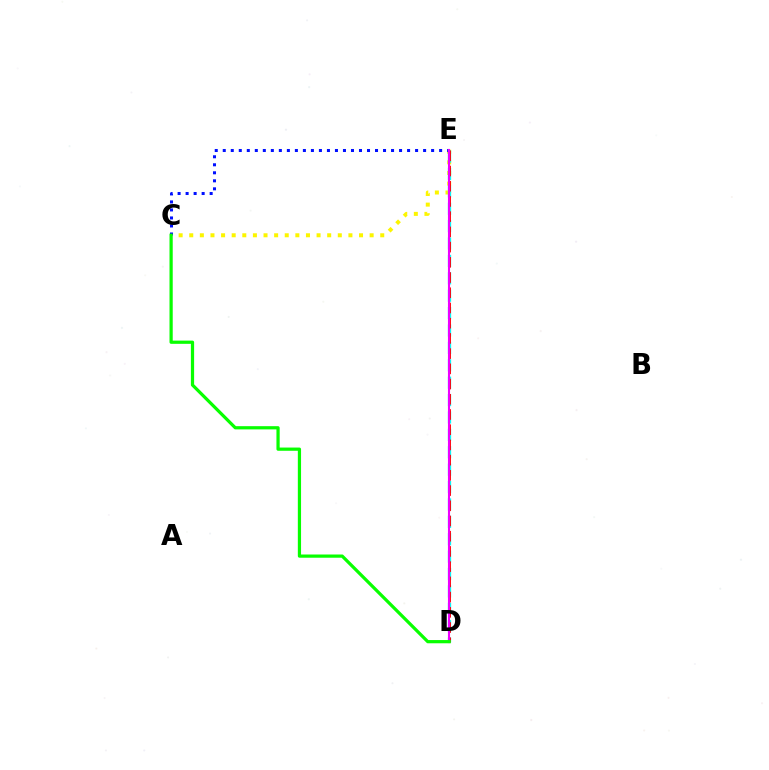{('C', 'E'): [{'color': '#fcf500', 'line_style': 'dotted', 'thickness': 2.88}, {'color': '#0010ff', 'line_style': 'dotted', 'thickness': 2.18}], ('D', 'E'): [{'color': '#00fff6', 'line_style': 'dashed', 'thickness': 2.36}, {'color': '#ff0000', 'line_style': 'dashed', 'thickness': 2.07}, {'color': '#ee00ff', 'line_style': 'solid', 'thickness': 1.51}], ('C', 'D'): [{'color': '#08ff00', 'line_style': 'solid', 'thickness': 2.32}]}